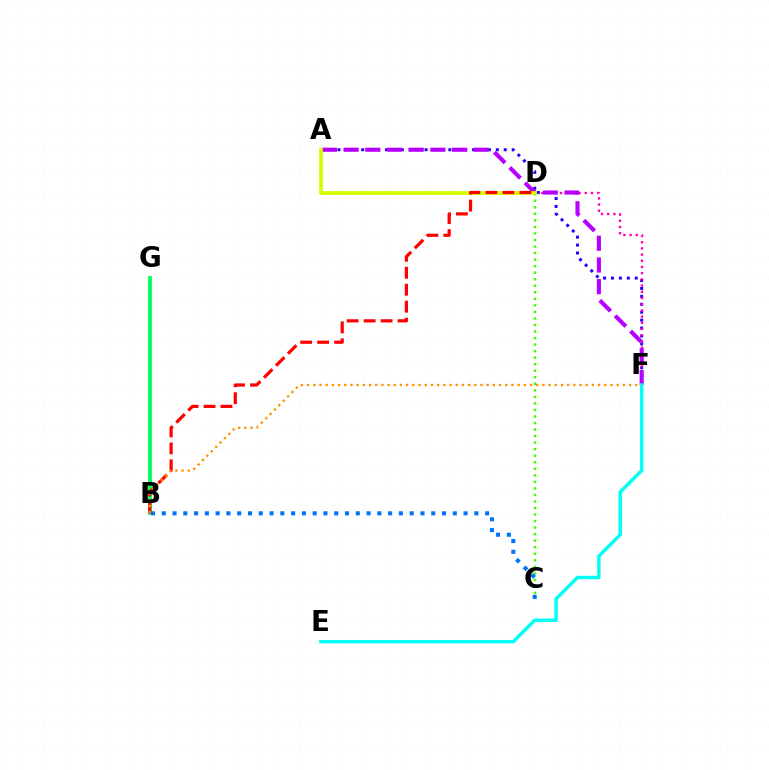{('A', 'F'): [{'color': '#2500ff', 'line_style': 'dotted', 'thickness': 2.15}, {'color': '#b900ff', 'line_style': 'dashed', 'thickness': 2.95}], ('B', 'G'): [{'color': '#00ff5c', 'line_style': 'solid', 'thickness': 2.75}], ('D', 'F'): [{'color': '#ff00ac', 'line_style': 'dotted', 'thickness': 1.68}], ('C', 'D'): [{'color': '#3dff00', 'line_style': 'dotted', 'thickness': 1.78}], ('A', 'D'): [{'color': '#d1ff00', 'line_style': 'solid', 'thickness': 2.71}], ('B', 'C'): [{'color': '#0074ff', 'line_style': 'dotted', 'thickness': 2.93}], ('B', 'D'): [{'color': '#ff0000', 'line_style': 'dashed', 'thickness': 2.31}], ('E', 'F'): [{'color': '#00fff6', 'line_style': 'solid', 'thickness': 2.48}], ('B', 'F'): [{'color': '#ff9400', 'line_style': 'dotted', 'thickness': 1.68}]}